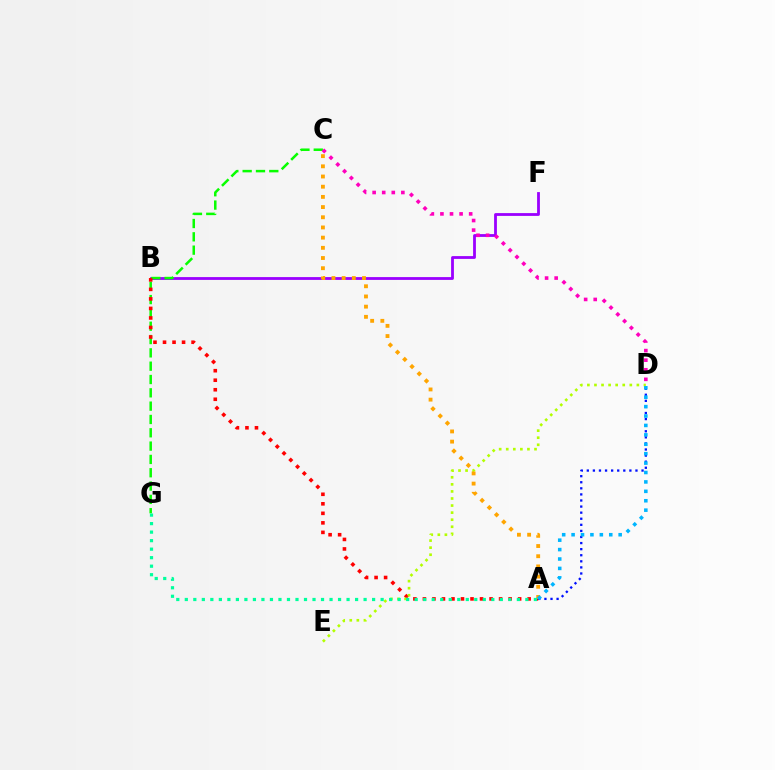{('B', 'F'): [{'color': '#9b00ff', 'line_style': 'solid', 'thickness': 2.02}], ('C', 'G'): [{'color': '#08ff00', 'line_style': 'dashed', 'thickness': 1.81}], ('A', 'B'): [{'color': '#ff0000', 'line_style': 'dotted', 'thickness': 2.59}], ('D', 'E'): [{'color': '#b3ff00', 'line_style': 'dotted', 'thickness': 1.92}], ('A', 'C'): [{'color': '#ffa500', 'line_style': 'dotted', 'thickness': 2.77}], ('A', 'D'): [{'color': '#0010ff', 'line_style': 'dotted', 'thickness': 1.65}, {'color': '#00b5ff', 'line_style': 'dotted', 'thickness': 2.56}], ('A', 'G'): [{'color': '#00ff9d', 'line_style': 'dotted', 'thickness': 2.31}], ('C', 'D'): [{'color': '#ff00bd', 'line_style': 'dotted', 'thickness': 2.6}]}